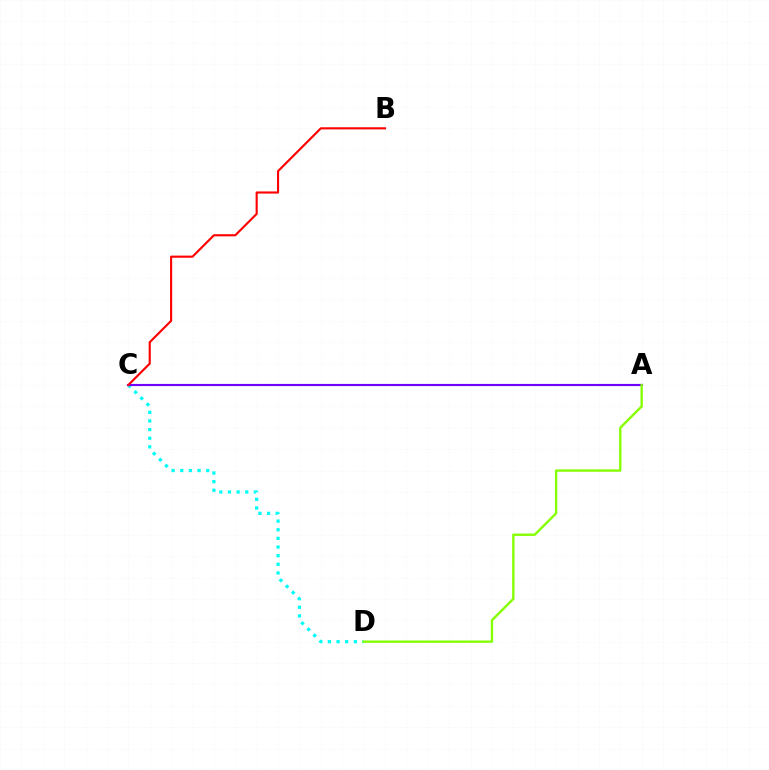{('C', 'D'): [{'color': '#00fff6', 'line_style': 'dotted', 'thickness': 2.35}], ('A', 'C'): [{'color': '#7200ff', 'line_style': 'solid', 'thickness': 1.55}], ('A', 'D'): [{'color': '#84ff00', 'line_style': 'solid', 'thickness': 1.7}], ('B', 'C'): [{'color': '#ff0000', 'line_style': 'solid', 'thickness': 1.53}]}